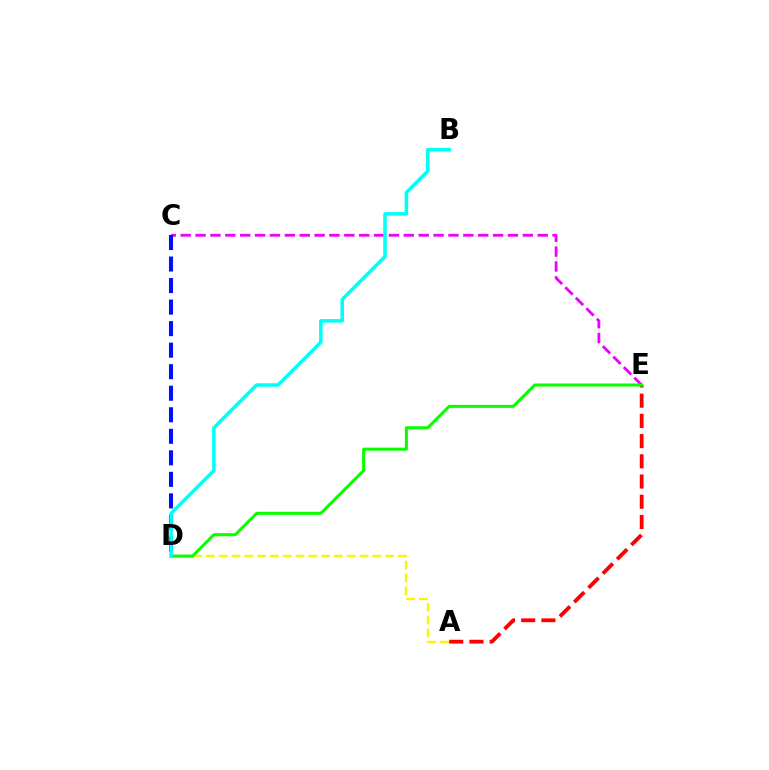{('A', 'E'): [{'color': '#ff0000', 'line_style': 'dashed', 'thickness': 2.75}], ('C', 'E'): [{'color': '#ee00ff', 'line_style': 'dashed', 'thickness': 2.02}], ('A', 'D'): [{'color': '#fcf500', 'line_style': 'dashed', 'thickness': 1.74}], ('D', 'E'): [{'color': '#08ff00', 'line_style': 'solid', 'thickness': 2.18}], ('C', 'D'): [{'color': '#0010ff', 'line_style': 'dashed', 'thickness': 2.92}], ('B', 'D'): [{'color': '#00fff6', 'line_style': 'solid', 'thickness': 2.54}]}